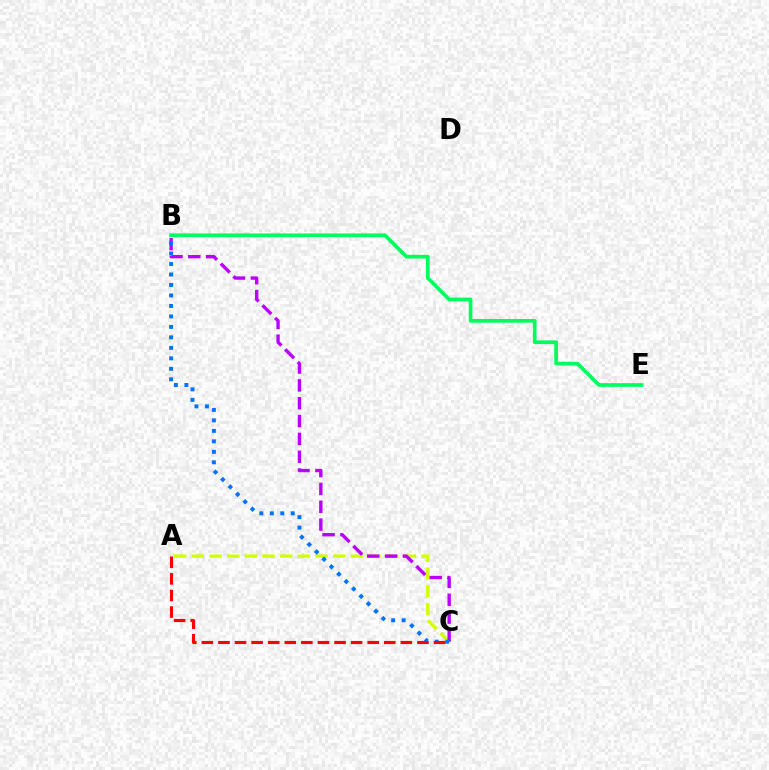{('A', 'C'): [{'color': '#d1ff00', 'line_style': 'dashed', 'thickness': 2.4}, {'color': '#ff0000', 'line_style': 'dashed', 'thickness': 2.25}], ('B', 'C'): [{'color': '#b900ff', 'line_style': 'dashed', 'thickness': 2.42}, {'color': '#0074ff', 'line_style': 'dotted', 'thickness': 2.85}], ('B', 'E'): [{'color': '#00ff5c', 'line_style': 'solid', 'thickness': 2.66}]}